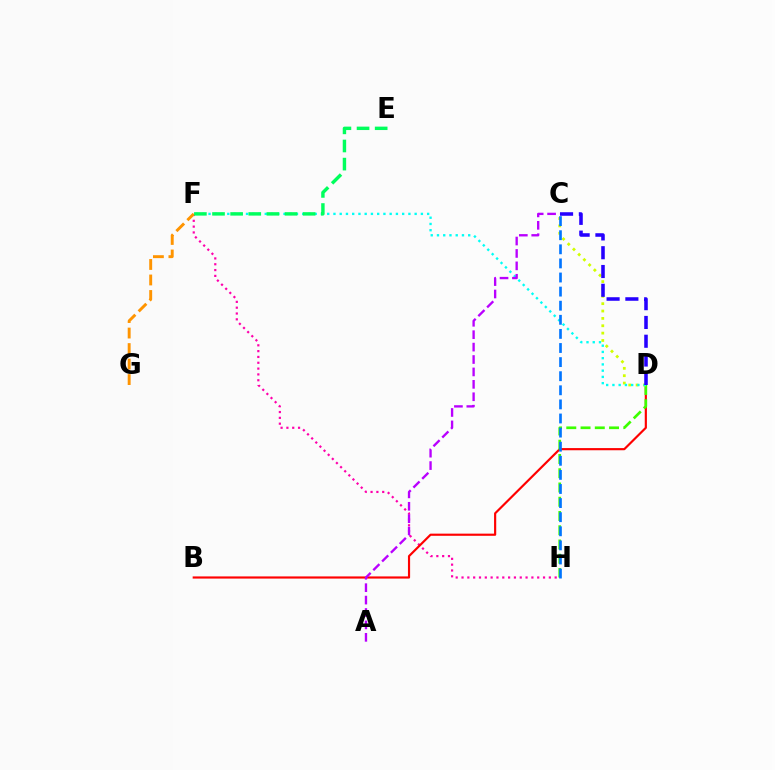{('F', 'H'): [{'color': '#ff00ac', 'line_style': 'dotted', 'thickness': 1.58}], ('B', 'D'): [{'color': '#ff0000', 'line_style': 'solid', 'thickness': 1.56}], ('D', 'H'): [{'color': '#3dff00', 'line_style': 'dashed', 'thickness': 1.94}], ('F', 'G'): [{'color': '#ff9400', 'line_style': 'dashed', 'thickness': 2.11}], ('C', 'D'): [{'color': '#d1ff00', 'line_style': 'dotted', 'thickness': 2.0}, {'color': '#2500ff', 'line_style': 'dashed', 'thickness': 2.55}], ('D', 'F'): [{'color': '#00fff6', 'line_style': 'dotted', 'thickness': 1.7}], ('E', 'F'): [{'color': '#00ff5c', 'line_style': 'dashed', 'thickness': 2.46}], ('A', 'C'): [{'color': '#b900ff', 'line_style': 'dashed', 'thickness': 1.69}], ('C', 'H'): [{'color': '#0074ff', 'line_style': 'dashed', 'thickness': 1.92}]}